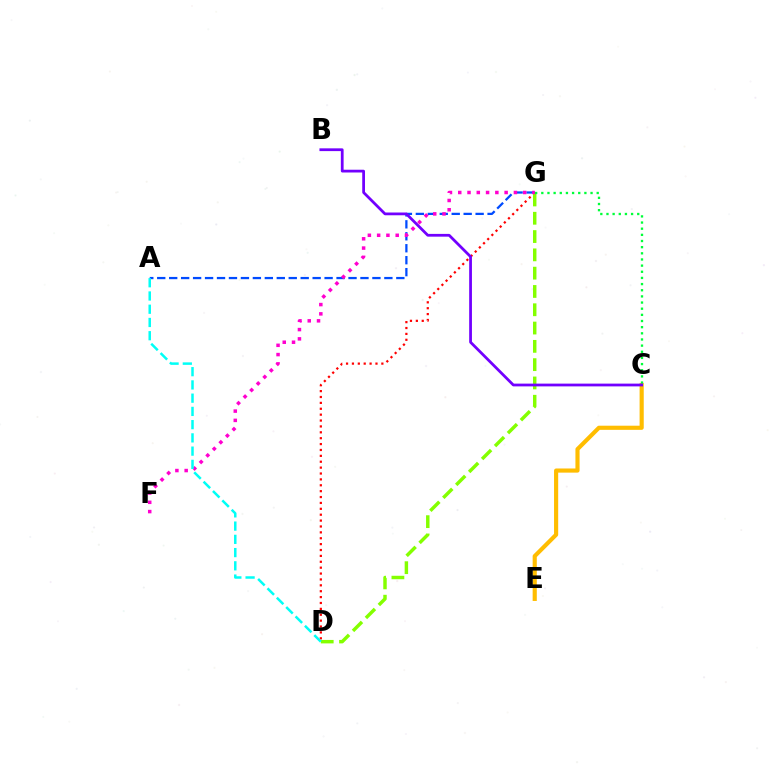{('C', 'E'): [{'color': '#ffbd00', 'line_style': 'solid', 'thickness': 2.98}], ('A', 'G'): [{'color': '#004bff', 'line_style': 'dashed', 'thickness': 1.62}], ('D', 'G'): [{'color': '#ff0000', 'line_style': 'dotted', 'thickness': 1.6}, {'color': '#84ff00', 'line_style': 'dashed', 'thickness': 2.49}], ('F', 'G'): [{'color': '#ff00cf', 'line_style': 'dotted', 'thickness': 2.52}], ('C', 'G'): [{'color': '#00ff39', 'line_style': 'dotted', 'thickness': 1.67}], ('B', 'C'): [{'color': '#7200ff', 'line_style': 'solid', 'thickness': 1.99}], ('A', 'D'): [{'color': '#00fff6', 'line_style': 'dashed', 'thickness': 1.8}]}